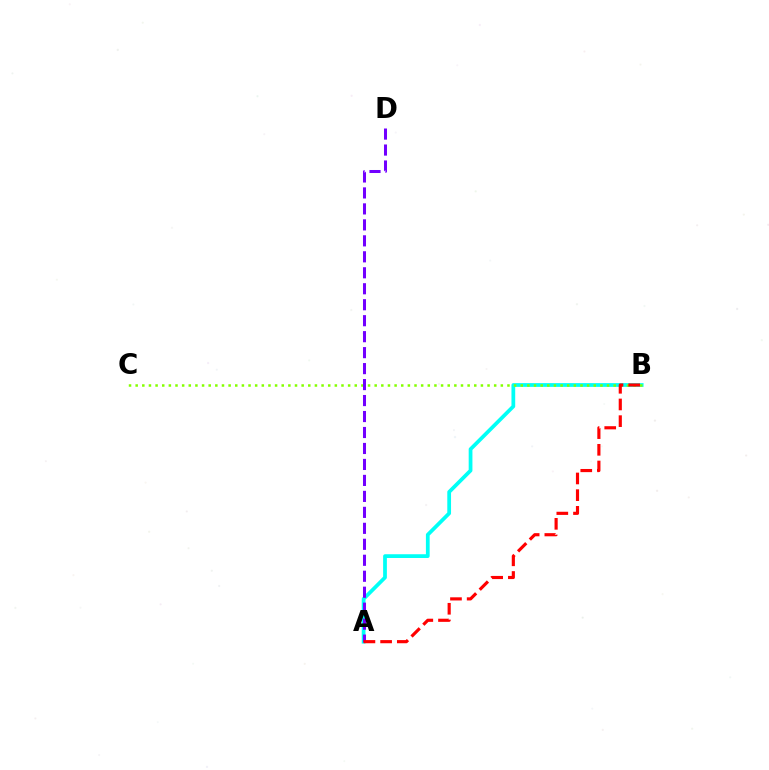{('A', 'B'): [{'color': '#00fff6', 'line_style': 'solid', 'thickness': 2.7}, {'color': '#ff0000', 'line_style': 'dashed', 'thickness': 2.27}], ('B', 'C'): [{'color': '#84ff00', 'line_style': 'dotted', 'thickness': 1.8}], ('A', 'D'): [{'color': '#7200ff', 'line_style': 'dashed', 'thickness': 2.17}]}